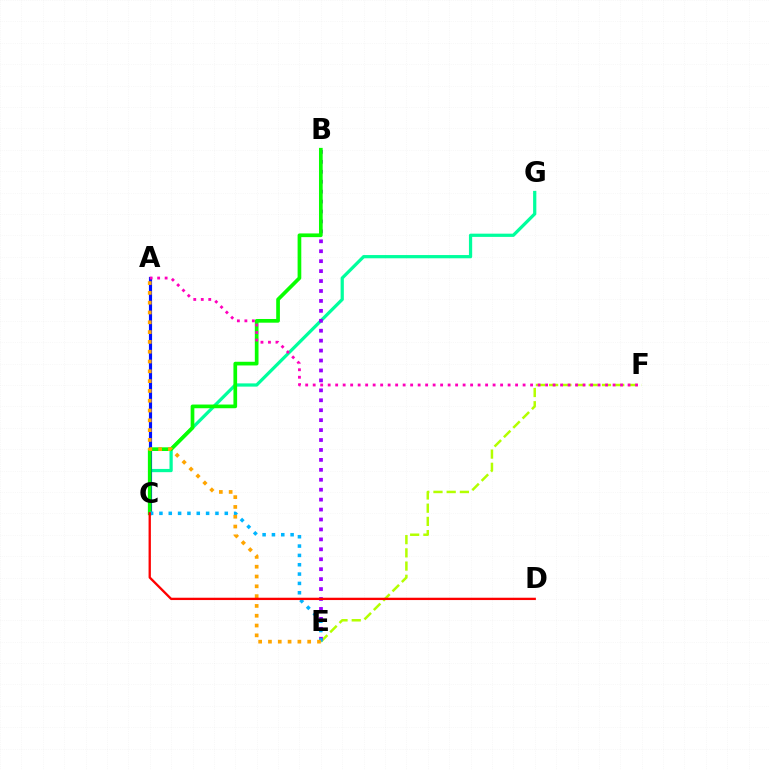{('E', 'F'): [{'color': '#b3ff00', 'line_style': 'dashed', 'thickness': 1.8}], ('C', 'G'): [{'color': '#00ff9d', 'line_style': 'solid', 'thickness': 2.33}], ('B', 'E'): [{'color': '#9b00ff', 'line_style': 'dotted', 'thickness': 2.7}], ('A', 'C'): [{'color': '#0010ff', 'line_style': 'solid', 'thickness': 2.27}], ('B', 'C'): [{'color': '#08ff00', 'line_style': 'solid', 'thickness': 2.66}], ('C', 'E'): [{'color': '#00b5ff', 'line_style': 'dotted', 'thickness': 2.54}], ('A', 'F'): [{'color': '#ff00bd', 'line_style': 'dotted', 'thickness': 2.04}], ('A', 'E'): [{'color': '#ffa500', 'line_style': 'dotted', 'thickness': 2.66}], ('C', 'D'): [{'color': '#ff0000', 'line_style': 'solid', 'thickness': 1.67}]}